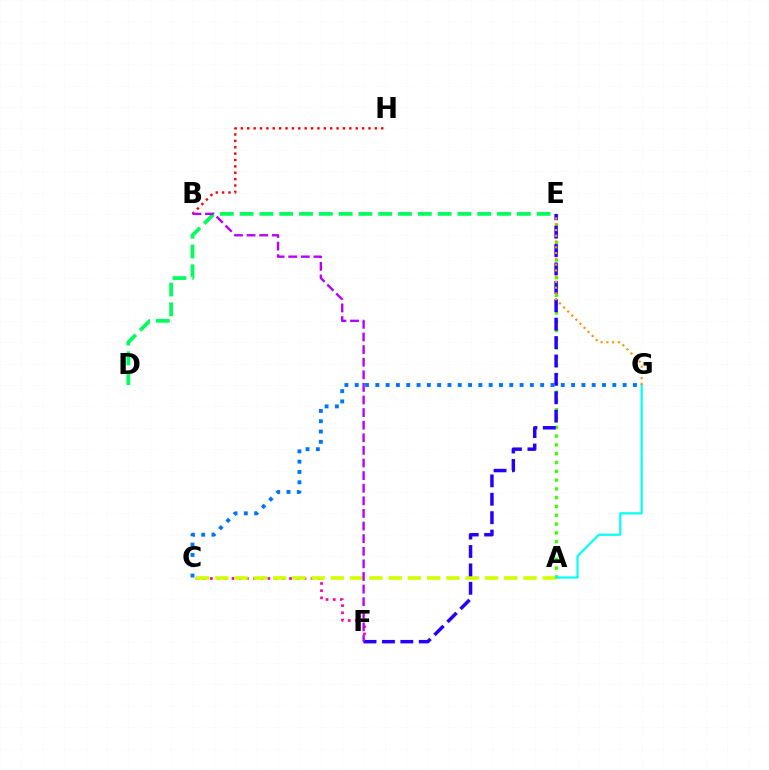{('A', 'E'): [{'color': '#3dff00', 'line_style': 'dotted', 'thickness': 2.39}], ('C', 'F'): [{'color': '#ff00ac', 'line_style': 'dotted', 'thickness': 1.95}], ('D', 'E'): [{'color': '#00ff5c', 'line_style': 'dashed', 'thickness': 2.69}], ('A', 'C'): [{'color': '#d1ff00', 'line_style': 'dashed', 'thickness': 2.62}], ('E', 'F'): [{'color': '#2500ff', 'line_style': 'dashed', 'thickness': 2.5}], ('A', 'G'): [{'color': '#00fff6', 'line_style': 'solid', 'thickness': 1.57}], ('E', 'G'): [{'color': '#ff9400', 'line_style': 'dotted', 'thickness': 1.57}], ('B', 'H'): [{'color': '#ff0000', 'line_style': 'dotted', 'thickness': 1.73}], ('B', 'F'): [{'color': '#b900ff', 'line_style': 'dashed', 'thickness': 1.71}], ('C', 'G'): [{'color': '#0074ff', 'line_style': 'dotted', 'thickness': 2.8}]}